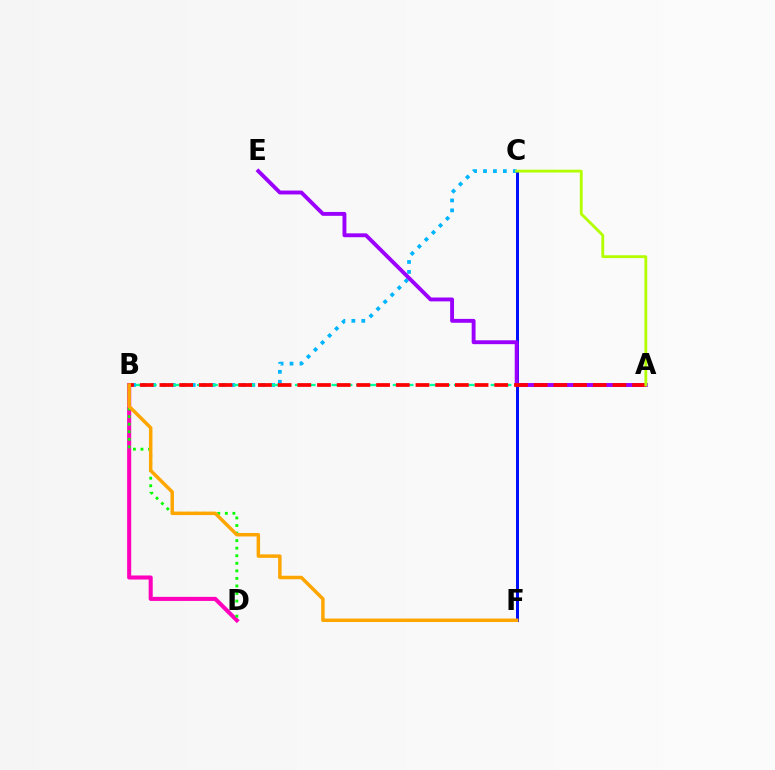{('B', 'D'): [{'color': '#ff00bd', 'line_style': 'solid', 'thickness': 2.93}, {'color': '#08ff00', 'line_style': 'dotted', 'thickness': 2.05}], ('B', 'C'): [{'color': '#00b5ff', 'line_style': 'dotted', 'thickness': 2.7}], ('C', 'F'): [{'color': '#0010ff', 'line_style': 'solid', 'thickness': 2.16}], ('A', 'B'): [{'color': '#00ff9d', 'line_style': 'dashed', 'thickness': 1.66}, {'color': '#ff0000', 'line_style': 'dashed', 'thickness': 2.68}], ('A', 'E'): [{'color': '#9b00ff', 'line_style': 'solid', 'thickness': 2.8}], ('A', 'C'): [{'color': '#b3ff00', 'line_style': 'solid', 'thickness': 2.03}], ('B', 'F'): [{'color': '#ffa500', 'line_style': 'solid', 'thickness': 2.5}]}